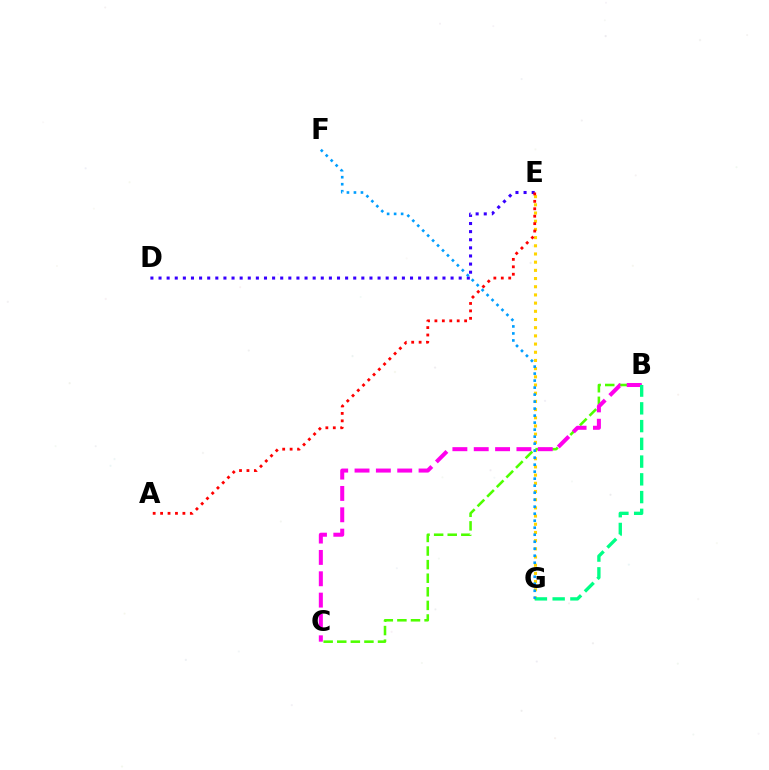{('D', 'E'): [{'color': '#3700ff', 'line_style': 'dotted', 'thickness': 2.2}], ('E', 'G'): [{'color': '#ffd500', 'line_style': 'dotted', 'thickness': 2.23}], ('B', 'C'): [{'color': '#4fff00', 'line_style': 'dashed', 'thickness': 1.85}, {'color': '#ff00ed', 'line_style': 'dashed', 'thickness': 2.9}], ('B', 'G'): [{'color': '#00ff86', 'line_style': 'dashed', 'thickness': 2.41}], ('A', 'E'): [{'color': '#ff0000', 'line_style': 'dotted', 'thickness': 2.02}], ('F', 'G'): [{'color': '#009eff', 'line_style': 'dotted', 'thickness': 1.9}]}